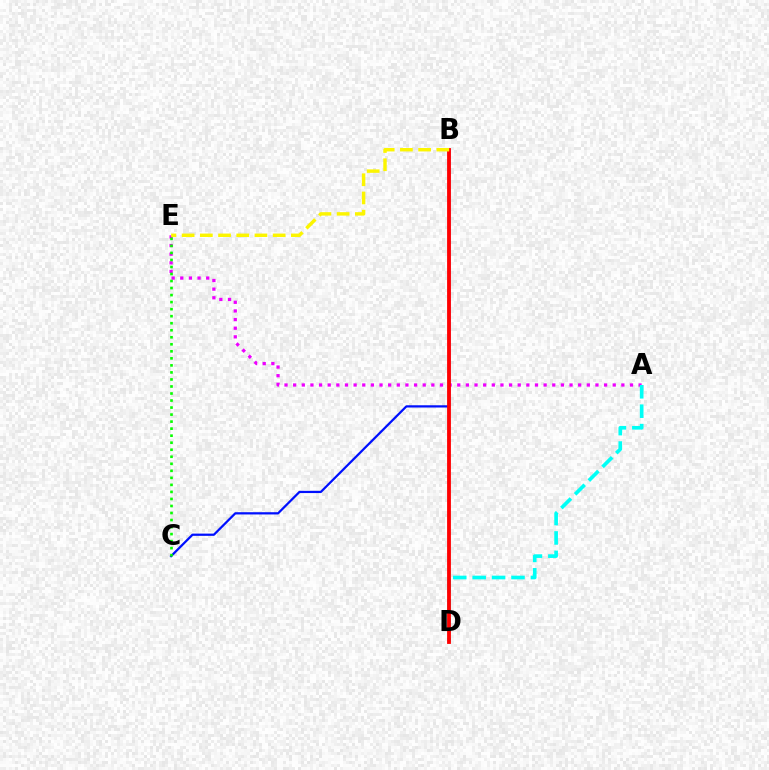{('B', 'C'): [{'color': '#0010ff', 'line_style': 'solid', 'thickness': 1.61}], ('A', 'E'): [{'color': '#ee00ff', 'line_style': 'dotted', 'thickness': 2.35}], ('A', 'D'): [{'color': '#00fff6', 'line_style': 'dashed', 'thickness': 2.64}], ('B', 'D'): [{'color': '#ff0000', 'line_style': 'solid', 'thickness': 2.75}], ('C', 'E'): [{'color': '#08ff00', 'line_style': 'dotted', 'thickness': 1.91}], ('B', 'E'): [{'color': '#fcf500', 'line_style': 'dashed', 'thickness': 2.47}]}